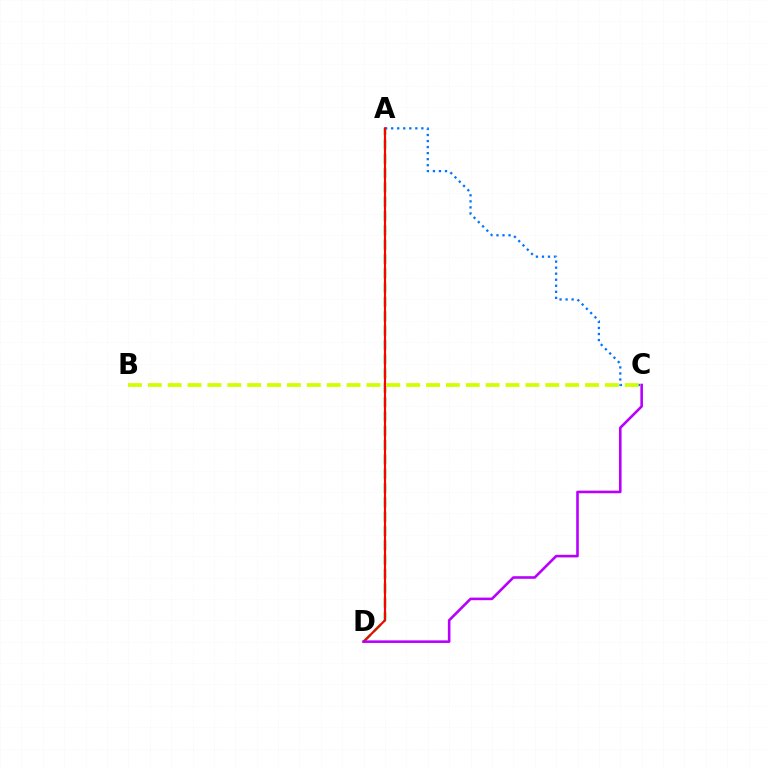{('A', 'D'): [{'color': '#00ff5c', 'line_style': 'dashed', 'thickness': 1.94}, {'color': '#ff0000', 'line_style': 'solid', 'thickness': 1.57}], ('A', 'C'): [{'color': '#0074ff', 'line_style': 'dotted', 'thickness': 1.64}], ('B', 'C'): [{'color': '#d1ff00', 'line_style': 'dashed', 'thickness': 2.7}], ('C', 'D'): [{'color': '#b900ff', 'line_style': 'solid', 'thickness': 1.87}]}